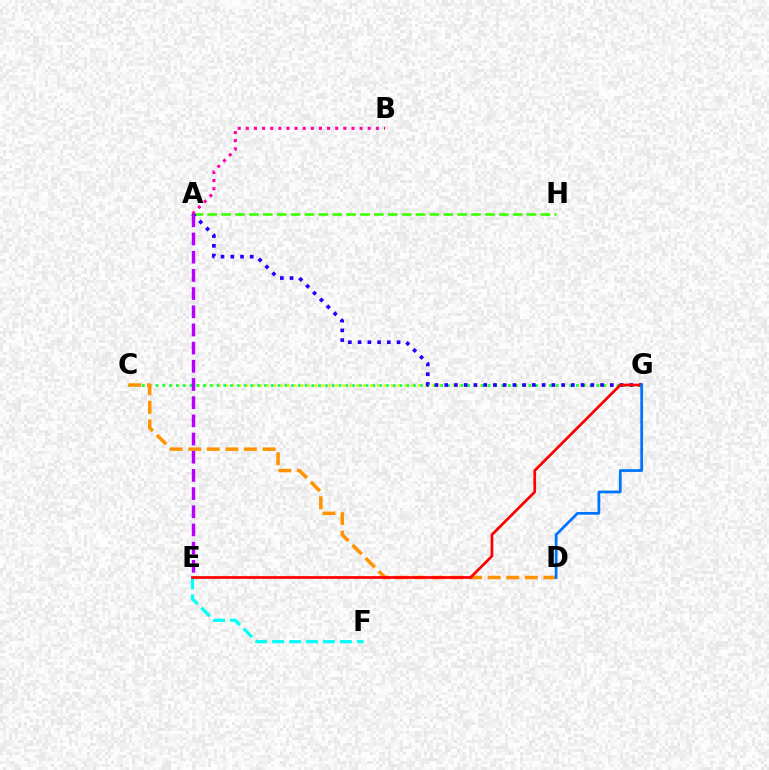{('C', 'G'): [{'color': '#d1ff00', 'line_style': 'dotted', 'thickness': 1.87}, {'color': '#00ff5c', 'line_style': 'dotted', 'thickness': 1.84}], ('A', 'H'): [{'color': '#3dff00', 'line_style': 'dashed', 'thickness': 1.89}], ('A', 'G'): [{'color': '#2500ff', 'line_style': 'dotted', 'thickness': 2.65}], ('C', 'D'): [{'color': '#ff9400', 'line_style': 'dashed', 'thickness': 2.52}], ('A', 'B'): [{'color': '#ff00ac', 'line_style': 'dotted', 'thickness': 2.21}], ('A', 'E'): [{'color': '#b900ff', 'line_style': 'dashed', 'thickness': 2.47}], ('E', 'F'): [{'color': '#00fff6', 'line_style': 'dashed', 'thickness': 2.31}], ('E', 'G'): [{'color': '#ff0000', 'line_style': 'solid', 'thickness': 1.97}], ('D', 'G'): [{'color': '#0074ff', 'line_style': 'solid', 'thickness': 1.97}]}